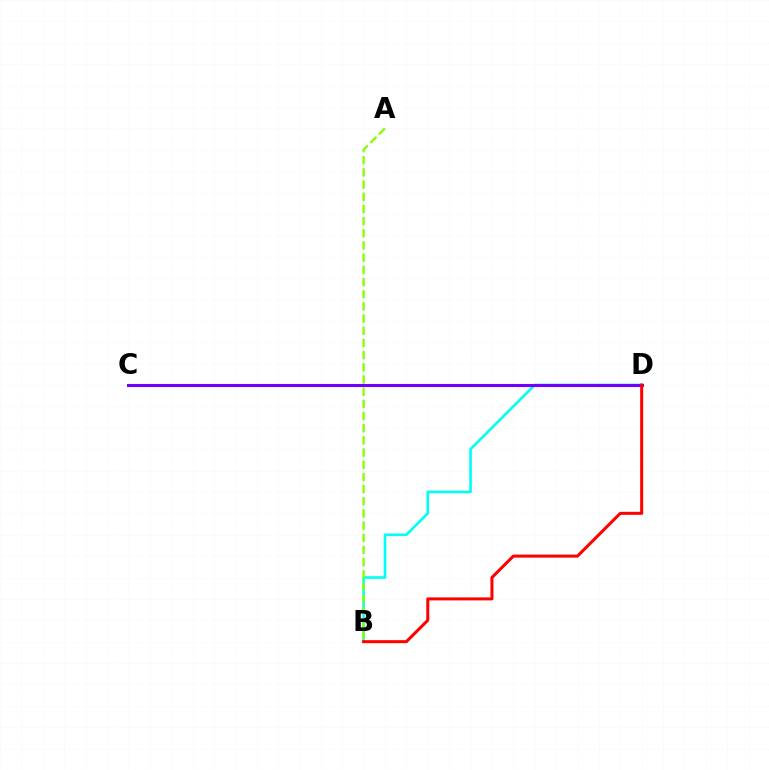{('B', 'D'): [{'color': '#00fff6', 'line_style': 'solid', 'thickness': 1.89}, {'color': '#ff0000', 'line_style': 'solid', 'thickness': 2.17}], ('C', 'D'): [{'color': '#7200ff', 'line_style': 'solid', 'thickness': 2.22}], ('A', 'B'): [{'color': '#84ff00', 'line_style': 'dashed', 'thickness': 1.65}]}